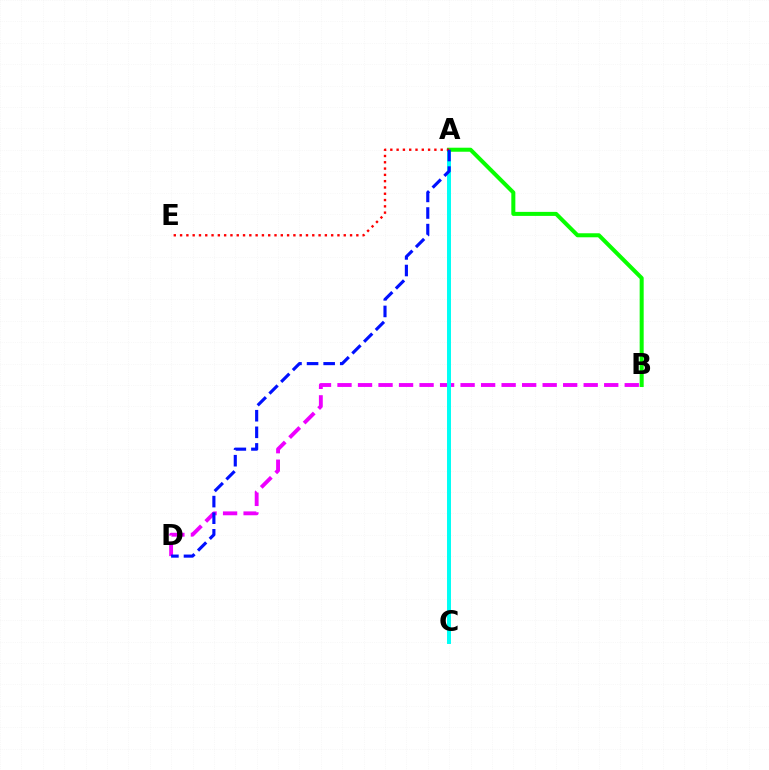{('B', 'D'): [{'color': '#ee00ff', 'line_style': 'dashed', 'thickness': 2.79}], ('A', 'C'): [{'color': '#fcf500', 'line_style': 'solid', 'thickness': 1.53}, {'color': '#00fff6', 'line_style': 'solid', 'thickness': 2.84}], ('A', 'B'): [{'color': '#08ff00', 'line_style': 'solid', 'thickness': 2.9}], ('A', 'E'): [{'color': '#ff0000', 'line_style': 'dotted', 'thickness': 1.71}], ('A', 'D'): [{'color': '#0010ff', 'line_style': 'dashed', 'thickness': 2.25}]}